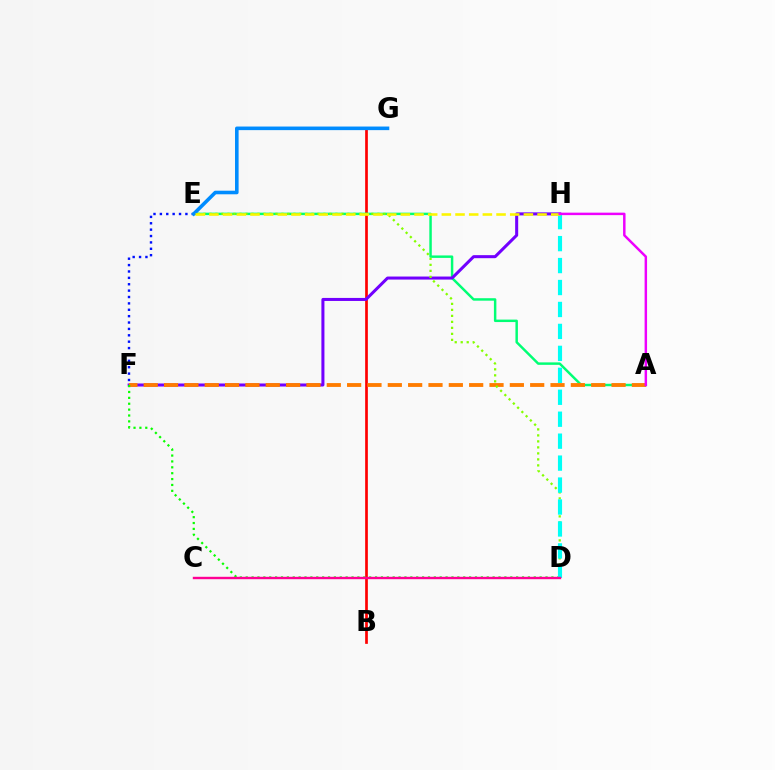{('B', 'G'): [{'color': '#ff0000', 'line_style': 'solid', 'thickness': 1.94}], ('A', 'E'): [{'color': '#00ff74', 'line_style': 'solid', 'thickness': 1.77}], ('F', 'H'): [{'color': '#7200ff', 'line_style': 'solid', 'thickness': 2.18}], ('A', 'F'): [{'color': '#ff7c00', 'line_style': 'dashed', 'thickness': 2.76}], ('D', 'E'): [{'color': '#84ff00', 'line_style': 'dotted', 'thickness': 1.63}], ('E', 'F'): [{'color': '#0010ff', 'line_style': 'dotted', 'thickness': 1.73}], ('D', 'F'): [{'color': '#08ff00', 'line_style': 'dotted', 'thickness': 1.6}], ('D', 'H'): [{'color': '#00fff6', 'line_style': 'dashed', 'thickness': 2.98}], ('E', 'G'): [{'color': '#008cff', 'line_style': 'solid', 'thickness': 2.58}], ('C', 'D'): [{'color': '#ff0094', 'line_style': 'solid', 'thickness': 1.73}], ('E', 'H'): [{'color': '#fcf500', 'line_style': 'dashed', 'thickness': 1.86}], ('A', 'H'): [{'color': '#ee00ff', 'line_style': 'solid', 'thickness': 1.78}]}